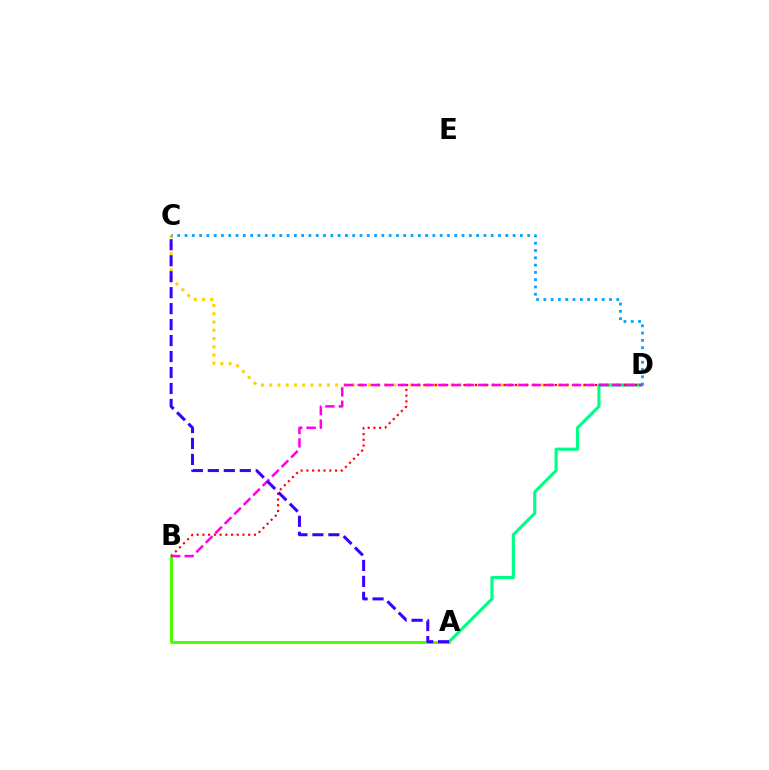{('C', 'D'): [{'color': '#ffd500', 'line_style': 'dotted', 'thickness': 2.24}, {'color': '#009eff', 'line_style': 'dotted', 'thickness': 1.98}], ('A', 'D'): [{'color': '#00ff86', 'line_style': 'solid', 'thickness': 2.24}], ('A', 'B'): [{'color': '#4fff00', 'line_style': 'solid', 'thickness': 2.14}], ('B', 'D'): [{'color': '#ff0000', 'line_style': 'dotted', 'thickness': 1.56}, {'color': '#ff00ed', 'line_style': 'dashed', 'thickness': 1.82}], ('A', 'C'): [{'color': '#3700ff', 'line_style': 'dashed', 'thickness': 2.17}]}